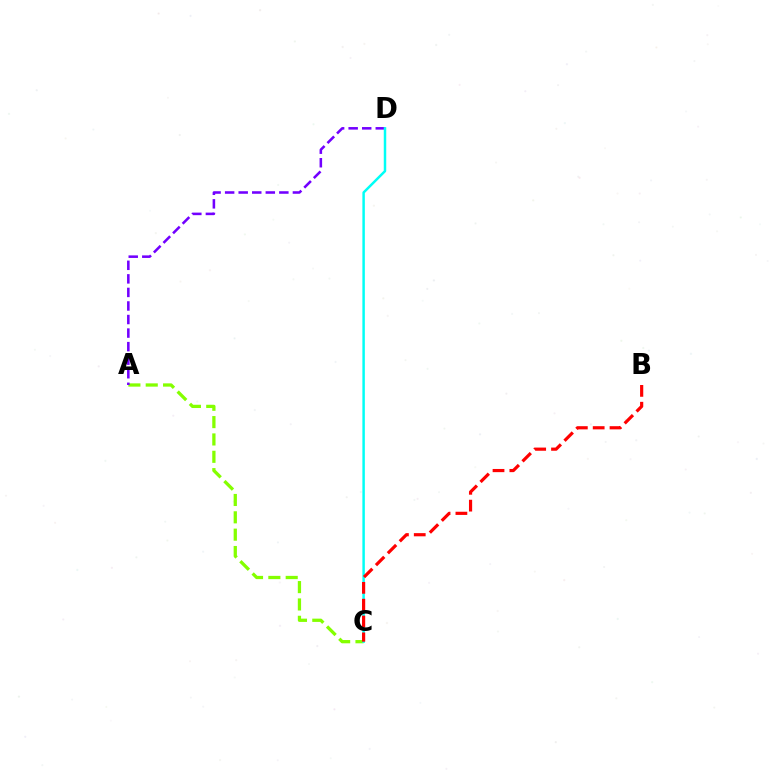{('A', 'C'): [{'color': '#84ff00', 'line_style': 'dashed', 'thickness': 2.36}], ('A', 'D'): [{'color': '#7200ff', 'line_style': 'dashed', 'thickness': 1.84}], ('C', 'D'): [{'color': '#00fff6', 'line_style': 'solid', 'thickness': 1.78}], ('B', 'C'): [{'color': '#ff0000', 'line_style': 'dashed', 'thickness': 2.29}]}